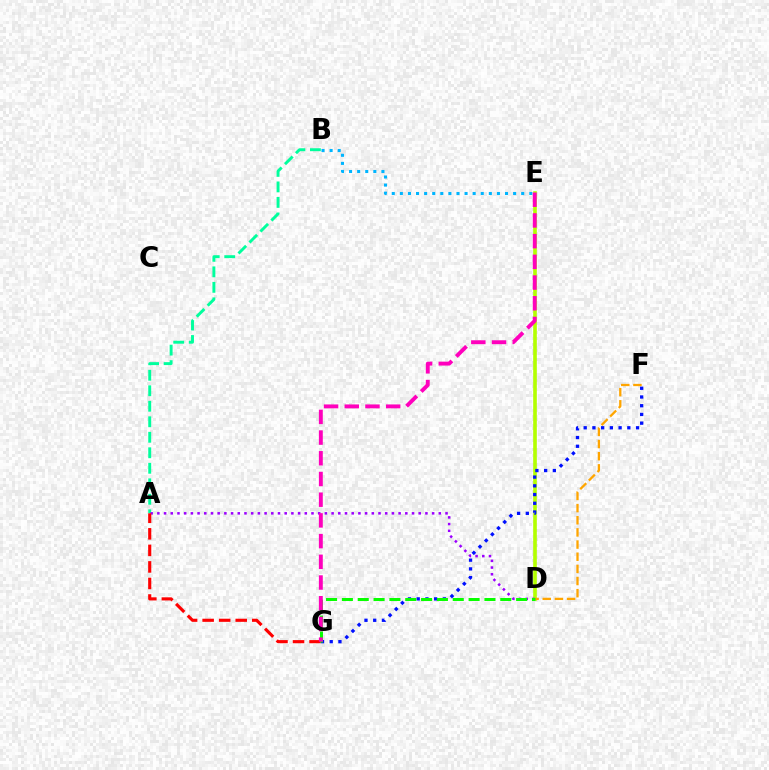{('D', 'E'): [{'color': '#b3ff00', 'line_style': 'solid', 'thickness': 2.61}], ('B', 'E'): [{'color': '#00b5ff', 'line_style': 'dotted', 'thickness': 2.2}], ('A', 'B'): [{'color': '#00ff9d', 'line_style': 'dashed', 'thickness': 2.11}], ('A', 'D'): [{'color': '#9b00ff', 'line_style': 'dotted', 'thickness': 1.82}], ('F', 'G'): [{'color': '#0010ff', 'line_style': 'dotted', 'thickness': 2.37}], ('A', 'G'): [{'color': '#ff0000', 'line_style': 'dashed', 'thickness': 2.25}], ('D', 'F'): [{'color': '#ffa500', 'line_style': 'dashed', 'thickness': 1.65}], ('D', 'G'): [{'color': '#08ff00', 'line_style': 'dashed', 'thickness': 2.15}], ('E', 'G'): [{'color': '#ff00bd', 'line_style': 'dashed', 'thickness': 2.81}]}